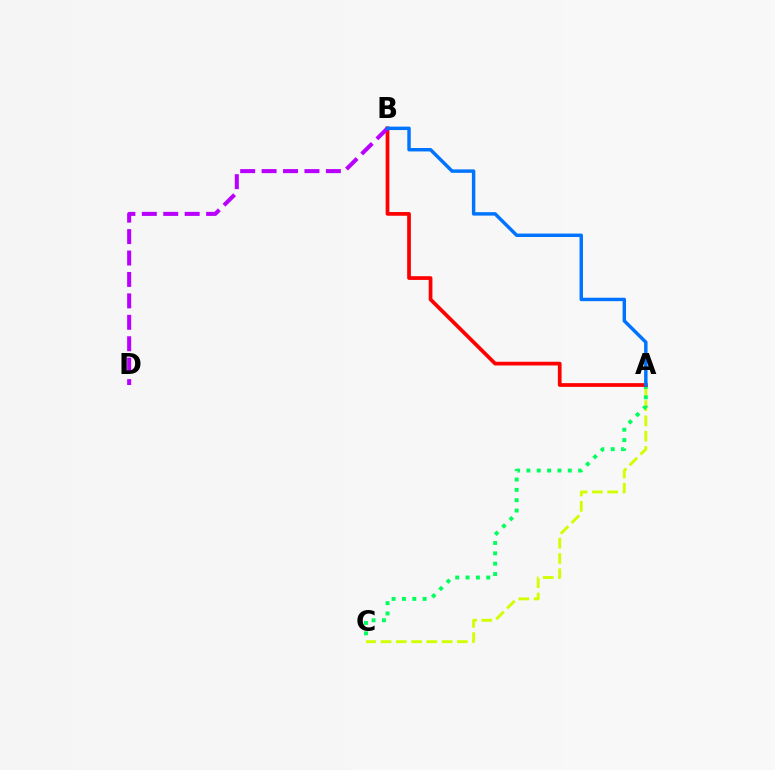{('A', 'C'): [{'color': '#d1ff00', 'line_style': 'dashed', 'thickness': 2.07}, {'color': '#00ff5c', 'line_style': 'dotted', 'thickness': 2.81}], ('A', 'B'): [{'color': '#ff0000', 'line_style': 'solid', 'thickness': 2.68}, {'color': '#0074ff', 'line_style': 'solid', 'thickness': 2.48}], ('B', 'D'): [{'color': '#b900ff', 'line_style': 'dashed', 'thickness': 2.91}]}